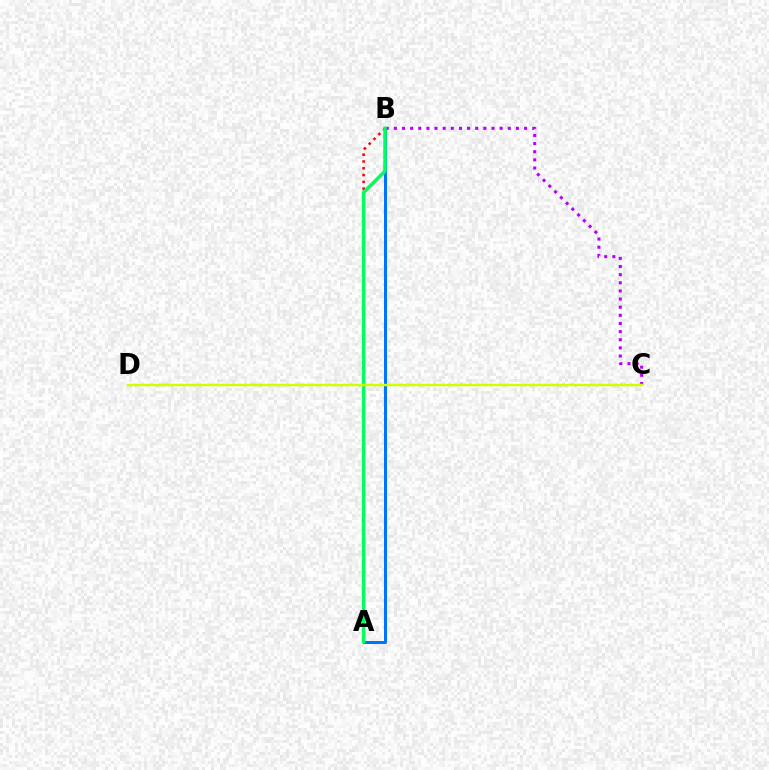{('A', 'B'): [{'color': '#0074ff', 'line_style': 'solid', 'thickness': 2.15}, {'color': '#ff0000', 'line_style': 'dotted', 'thickness': 1.84}, {'color': '#00ff5c', 'line_style': 'solid', 'thickness': 2.55}], ('B', 'C'): [{'color': '#b900ff', 'line_style': 'dotted', 'thickness': 2.21}], ('C', 'D'): [{'color': '#d1ff00', 'line_style': 'solid', 'thickness': 1.77}]}